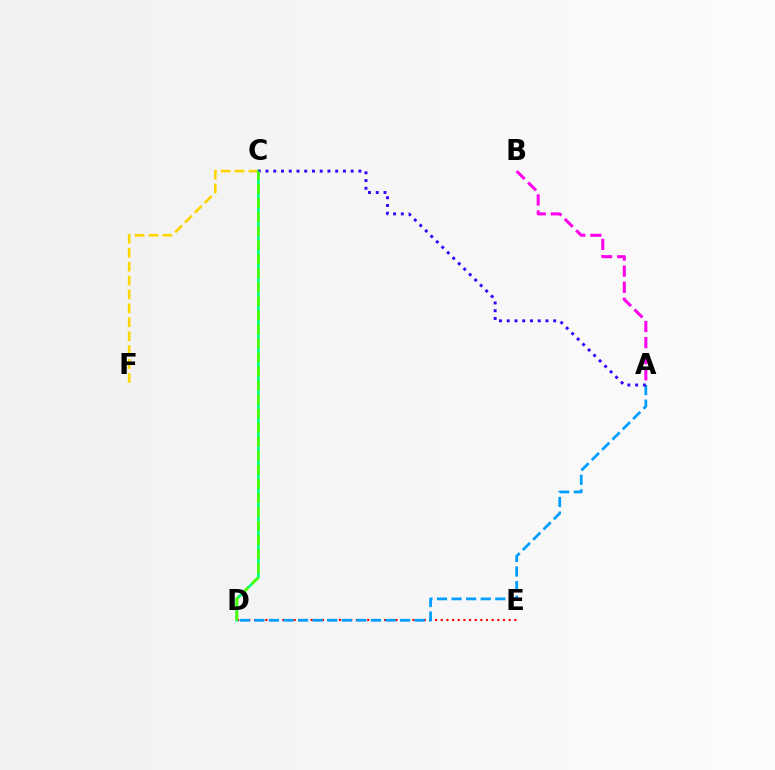{('A', 'B'): [{'color': '#ff00ed', 'line_style': 'dashed', 'thickness': 2.18}], ('C', 'F'): [{'color': '#ffd500', 'line_style': 'dashed', 'thickness': 1.89}], ('D', 'E'): [{'color': '#ff0000', 'line_style': 'dotted', 'thickness': 1.54}], ('C', 'D'): [{'color': '#00ff86', 'line_style': 'solid', 'thickness': 1.93}, {'color': '#4fff00', 'line_style': 'dashed', 'thickness': 1.91}], ('A', 'D'): [{'color': '#009eff', 'line_style': 'dashed', 'thickness': 1.98}], ('A', 'C'): [{'color': '#3700ff', 'line_style': 'dotted', 'thickness': 2.1}]}